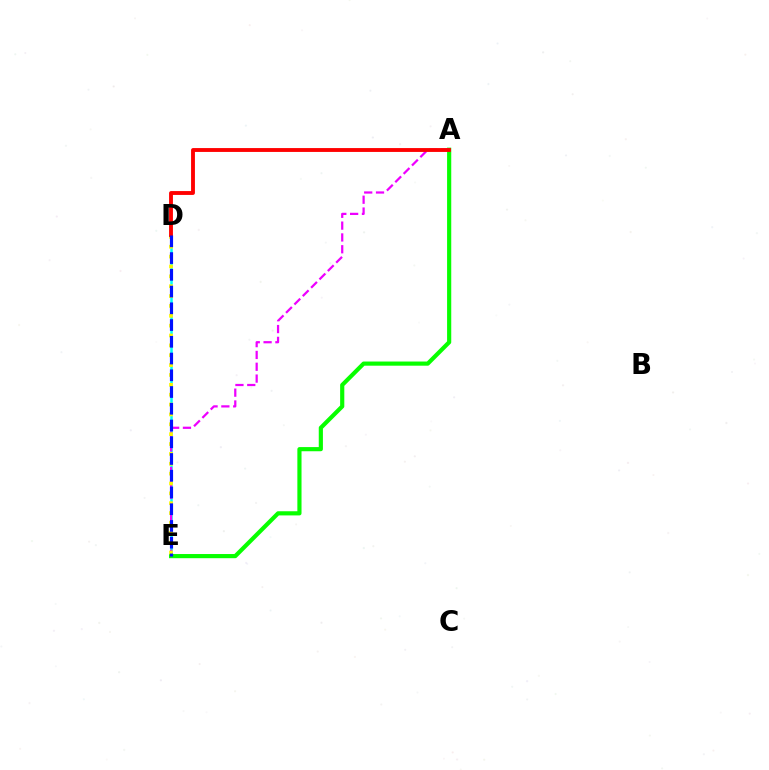{('D', 'E'): [{'color': '#00fff6', 'line_style': 'solid', 'thickness': 1.83}, {'color': '#fcf500', 'line_style': 'dotted', 'thickness': 2.68}, {'color': '#0010ff', 'line_style': 'dashed', 'thickness': 2.27}], ('A', 'E'): [{'color': '#08ff00', 'line_style': 'solid', 'thickness': 3.0}, {'color': '#ee00ff', 'line_style': 'dashed', 'thickness': 1.61}], ('A', 'D'): [{'color': '#ff0000', 'line_style': 'solid', 'thickness': 2.78}]}